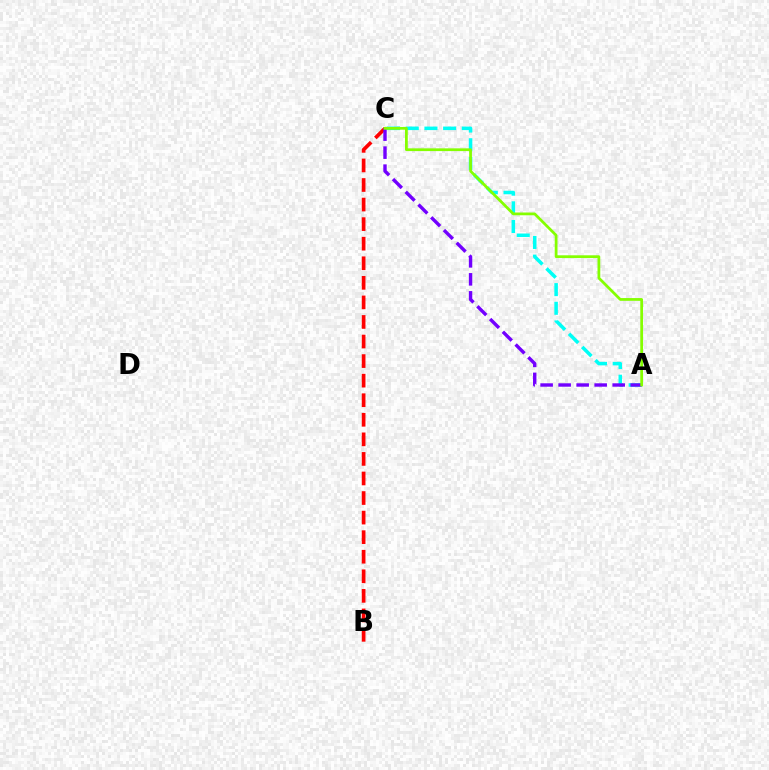{('B', 'C'): [{'color': '#ff0000', 'line_style': 'dashed', 'thickness': 2.66}], ('A', 'C'): [{'color': '#00fff6', 'line_style': 'dashed', 'thickness': 2.54}, {'color': '#7200ff', 'line_style': 'dashed', 'thickness': 2.45}, {'color': '#84ff00', 'line_style': 'solid', 'thickness': 1.99}]}